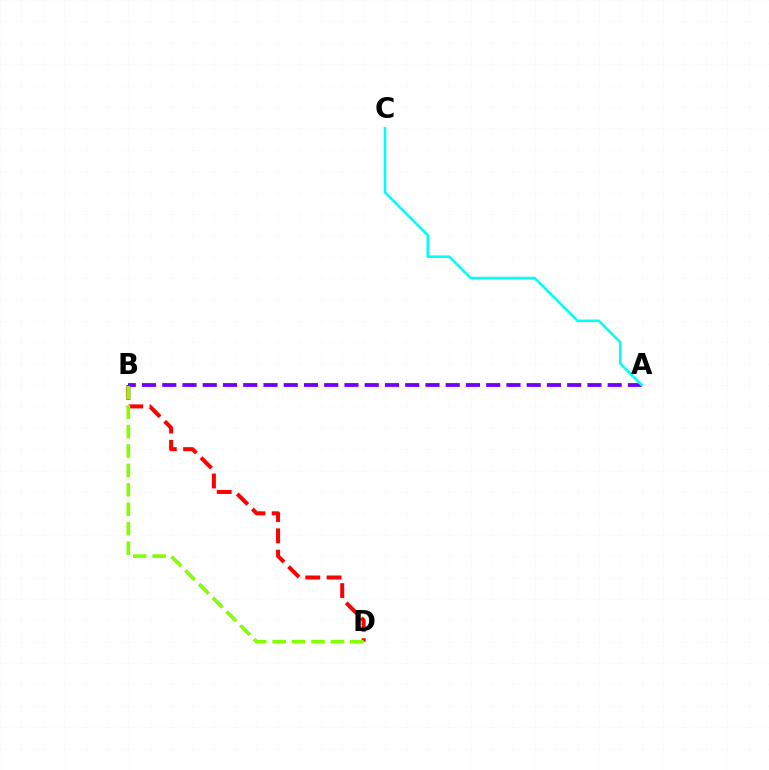{('B', 'D'): [{'color': '#ff0000', 'line_style': 'dashed', 'thickness': 2.89}, {'color': '#84ff00', 'line_style': 'dashed', 'thickness': 2.64}], ('A', 'B'): [{'color': '#7200ff', 'line_style': 'dashed', 'thickness': 2.75}], ('A', 'C'): [{'color': '#00fff6', 'line_style': 'solid', 'thickness': 1.86}]}